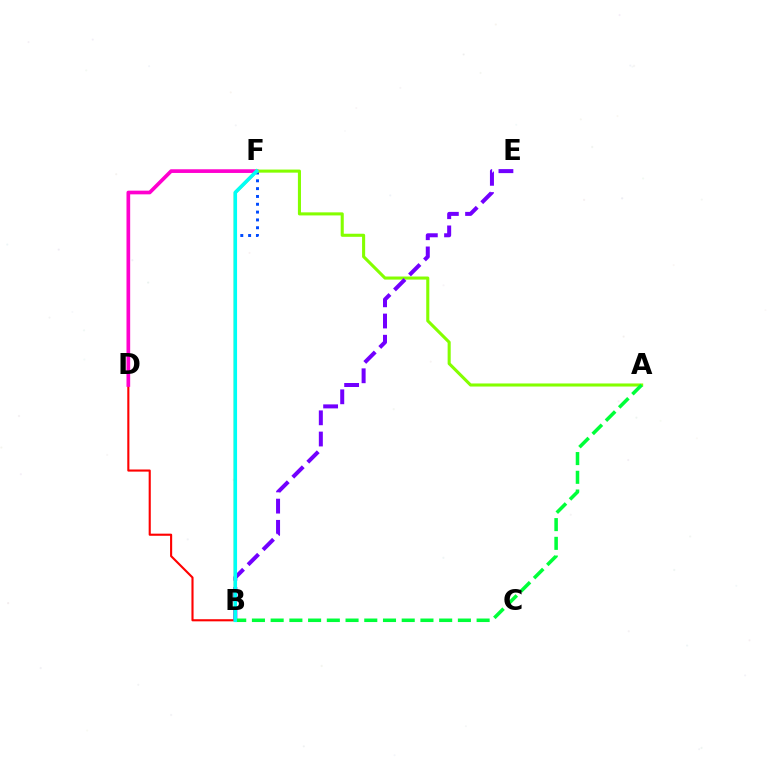{('B', 'D'): [{'color': '#ff0000', 'line_style': 'solid', 'thickness': 1.52}], ('D', 'F'): [{'color': '#ff00cf', 'line_style': 'solid', 'thickness': 2.65}], ('B', 'F'): [{'color': '#004bff', 'line_style': 'dotted', 'thickness': 2.13}, {'color': '#ffbd00', 'line_style': 'solid', 'thickness': 2.16}, {'color': '#00fff6', 'line_style': 'solid', 'thickness': 2.57}], ('A', 'F'): [{'color': '#84ff00', 'line_style': 'solid', 'thickness': 2.22}], ('B', 'E'): [{'color': '#7200ff', 'line_style': 'dashed', 'thickness': 2.88}], ('A', 'B'): [{'color': '#00ff39', 'line_style': 'dashed', 'thickness': 2.54}]}